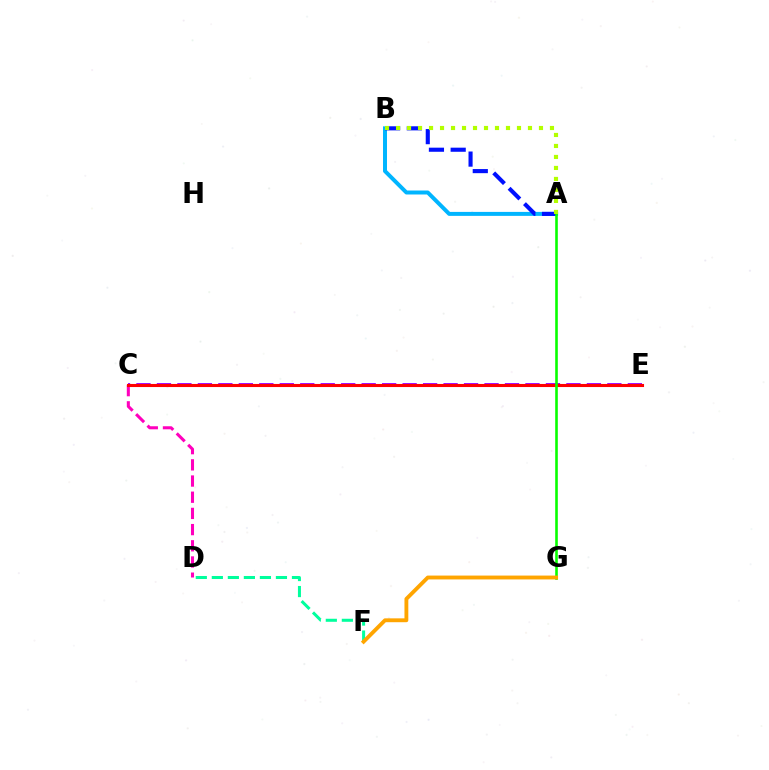{('C', 'E'): [{'color': '#9b00ff', 'line_style': 'dashed', 'thickness': 2.78}, {'color': '#ff0000', 'line_style': 'solid', 'thickness': 2.22}], ('A', 'B'): [{'color': '#00b5ff', 'line_style': 'solid', 'thickness': 2.86}, {'color': '#0010ff', 'line_style': 'dashed', 'thickness': 2.95}, {'color': '#b3ff00', 'line_style': 'dotted', 'thickness': 2.99}], ('C', 'D'): [{'color': '#ff00bd', 'line_style': 'dashed', 'thickness': 2.2}], ('A', 'G'): [{'color': '#08ff00', 'line_style': 'solid', 'thickness': 1.88}], ('D', 'F'): [{'color': '#00ff9d', 'line_style': 'dashed', 'thickness': 2.18}], ('F', 'G'): [{'color': '#ffa500', 'line_style': 'solid', 'thickness': 2.78}]}